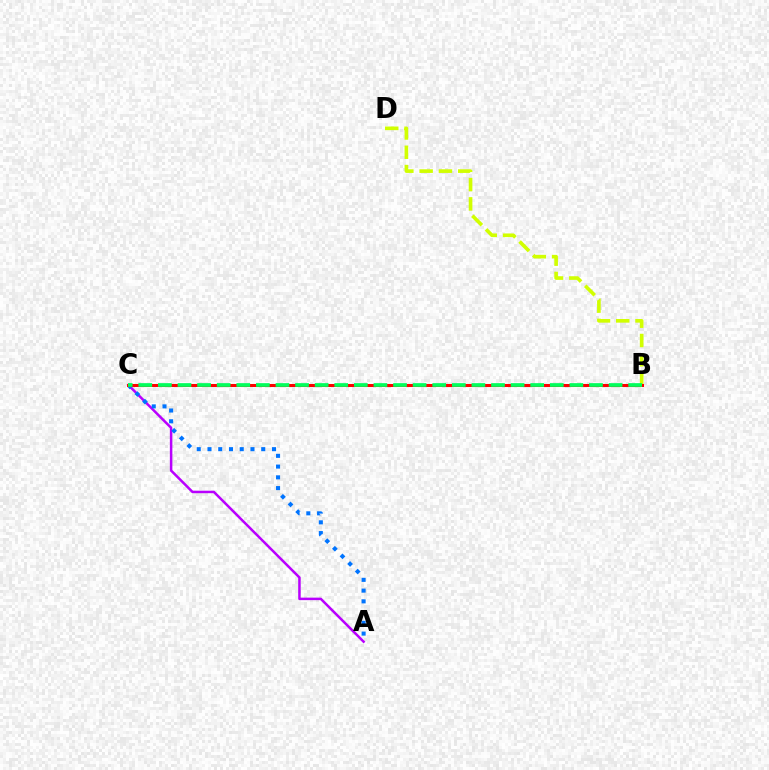{('A', 'C'): [{'color': '#b900ff', 'line_style': 'solid', 'thickness': 1.8}, {'color': '#0074ff', 'line_style': 'dotted', 'thickness': 2.92}], ('B', 'D'): [{'color': '#d1ff00', 'line_style': 'dashed', 'thickness': 2.62}], ('B', 'C'): [{'color': '#ff0000', 'line_style': 'solid', 'thickness': 2.18}, {'color': '#00ff5c', 'line_style': 'dashed', 'thickness': 2.66}]}